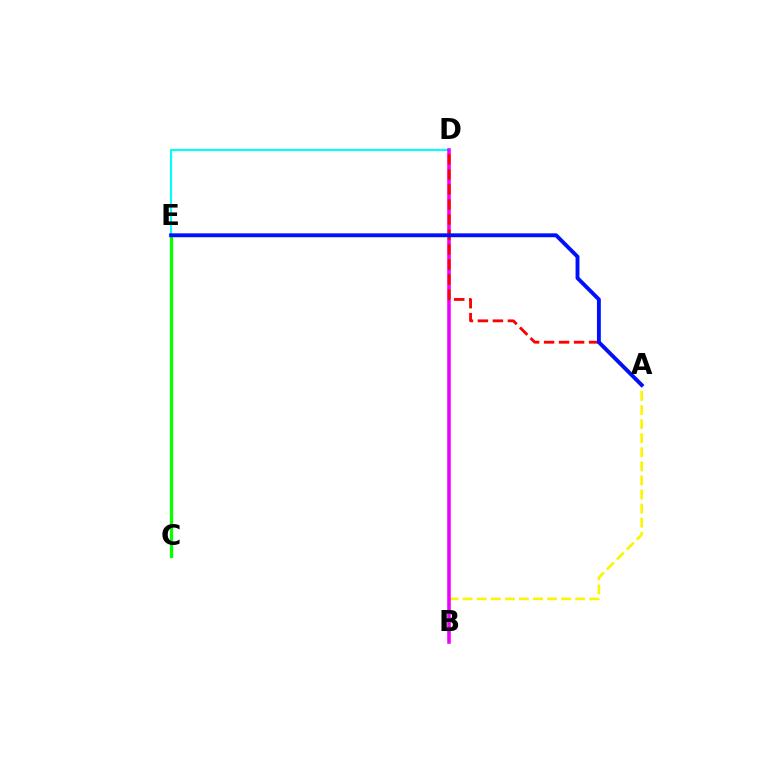{('D', 'E'): [{'color': '#00fff6', 'line_style': 'solid', 'thickness': 1.51}], ('A', 'B'): [{'color': '#fcf500', 'line_style': 'dashed', 'thickness': 1.91}], ('B', 'D'): [{'color': '#ee00ff', 'line_style': 'solid', 'thickness': 2.55}], ('C', 'E'): [{'color': '#08ff00', 'line_style': 'solid', 'thickness': 2.34}], ('A', 'D'): [{'color': '#ff0000', 'line_style': 'dashed', 'thickness': 2.04}], ('A', 'E'): [{'color': '#0010ff', 'line_style': 'solid', 'thickness': 2.79}]}